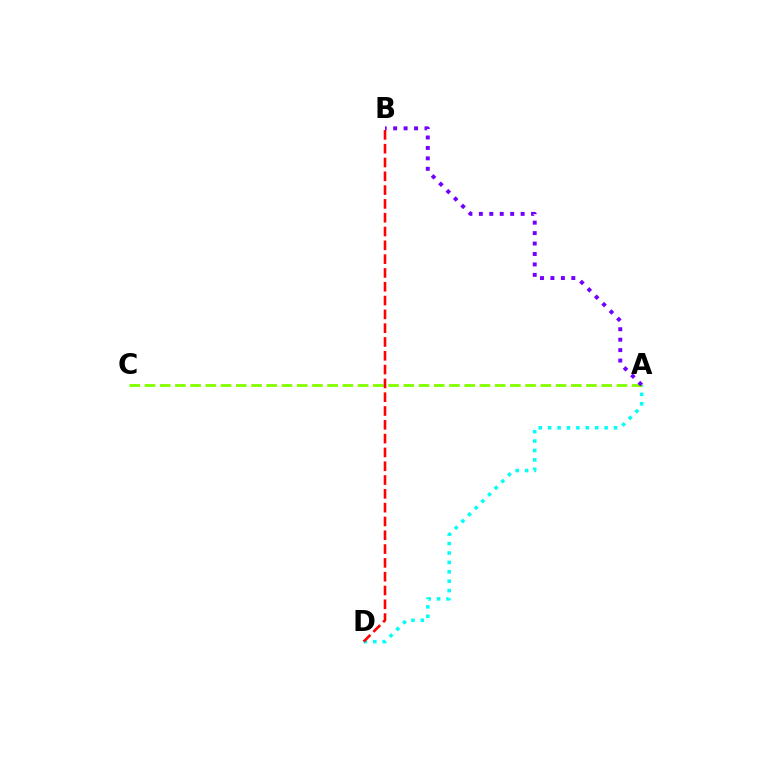{('A', 'D'): [{'color': '#00fff6', 'line_style': 'dotted', 'thickness': 2.56}], ('A', 'C'): [{'color': '#84ff00', 'line_style': 'dashed', 'thickness': 2.07}], ('A', 'B'): [{'color': '#7200ff', 'line_style': 'dotted', 'thickness': 2.84}], ('B', 'D'): [{'color': '#ff0000', 'line_style': 'dashed', 'thickness': 1.88}]}